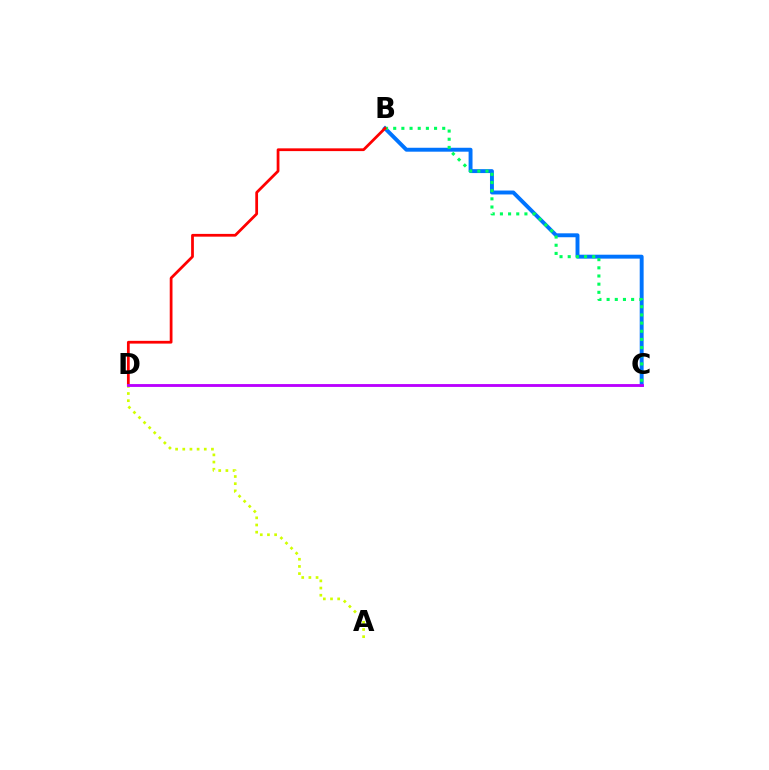{('B', 'C'): [{'color': '#0074ff', 'line_style': 'solid', 'thickness': 2.82}, {'color': '#00ff5c', 'line_style': 'dotted', 'thickness': 2.22}], ('B', 'D'): [{'color': '#ff0000', 'line_style': 'solid', 'thickness': 1.99}], ('A', 'D'): [{'color': '#d1ff00', 'line_style': 'dotted', 'thickness': 1.95}], ('C', 'D'): [{'color': '#b900ff', 'line_style': 'solid', 'thickness': 2.05}]}